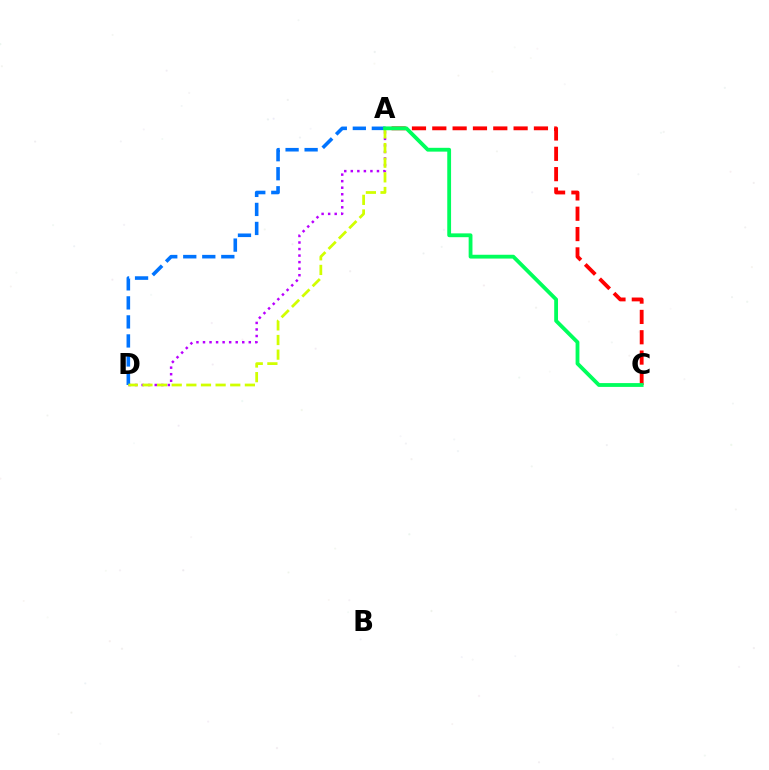{('A', 'C'): [{'color': '#ff0000', 'line_style': 'dashed', 'thickness': 2.76}, {'color': '#00ff5c', 'line_style': 'solid', 'thickness': 2.74}], ('A', 'D'): [{'color': '#b900ff', 'line_style': 'dotted', 'thickness': 1.78}, {'color': '#0074ff', 'line_style': 'dashed', 'thickness': 2.58}, {'color': '#d1ff00', 'line_style': 'dashed', 'thickness': 1.99}]}